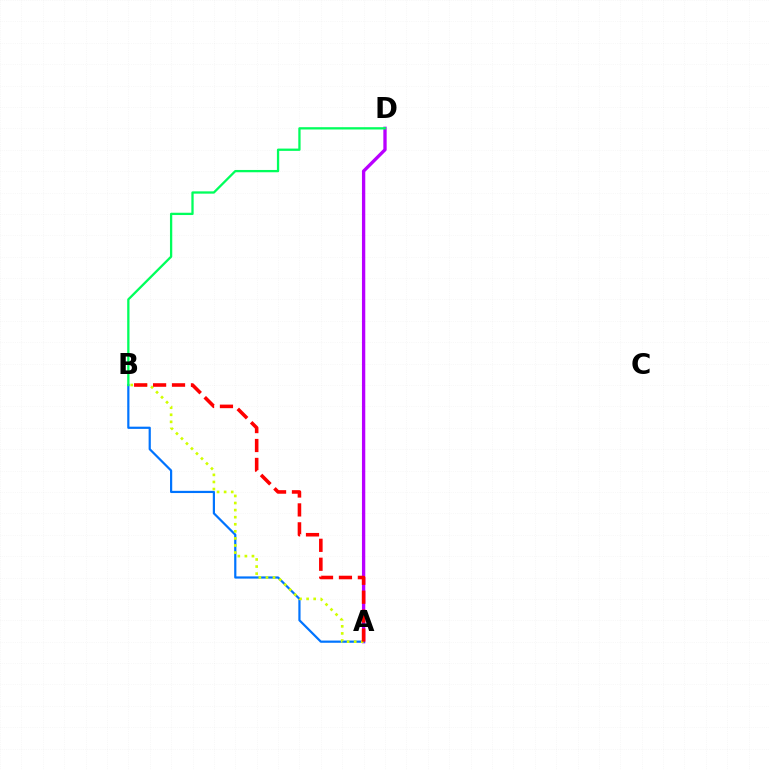{('A', 'D'): [{'color': '#b900ff', 'line_style': 'solid', 'thickness': 2.39}], ('A', 'B'): [{'color': '#0074ff', 'line_style': 'solid', 'thickness': 1.59}, {'color': '#d1ff00', 'line_style': 'dotted', 'thickness': 1.92}, {'color': '#ff0000', 'line_style': 'dashed', 'thickness': 2.57}], ('B', 'D'): [{'color': '#00ff5c', 'line_style': 'solid', 'thickness': 1.65}]}